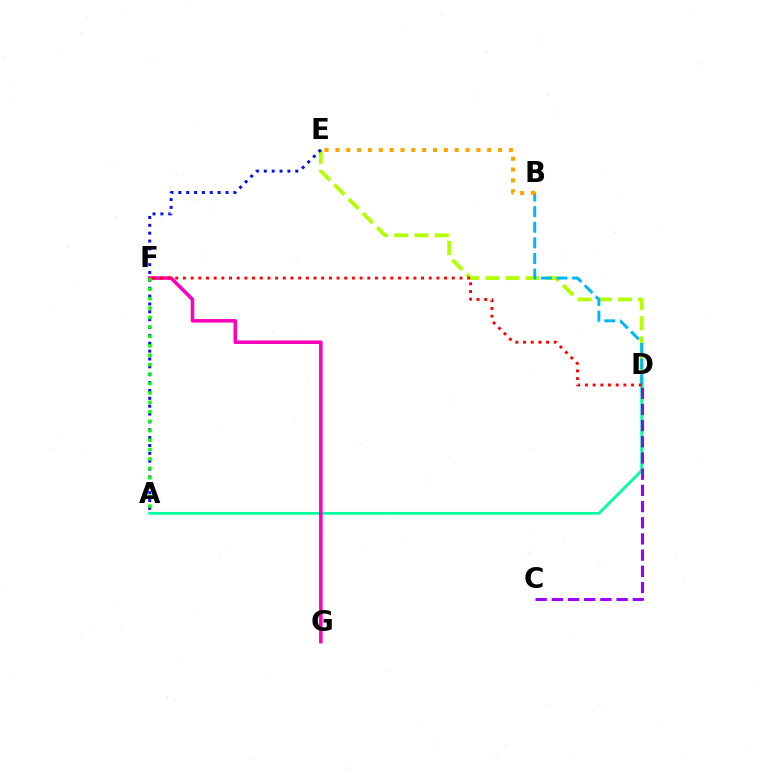{('A', 'D'): [{'color': '#00ff9d', 'line_style': 'solid', 'thickness': 2.01}], ('C', 'D'): [{'color': '#9b00ff', 'line_style': 'dashed', 'thickness': 2.2}], ('D', 'E'): [{'color': '#b3ff00', 'line_style': 'dashed', 'thickness': 2.75}], ('A', 'E'): [{'color': '#0010ff', 'line_style': 'dotted', 'thickness': 2.14}], ('F', 'G'): [{'color': '#ff00bd', 'line_style': 'solid', 'thickness': 2.55}], ('B', 'D'): [{'color': '#00b5ff', 'line_style': 'dashed', 'thickness': 2.12}], ('D', 'F'): [{'color': '#ff0000', 'line_style': 'dotted', 'thickness': 2.09}], ('B', 'E'): [{'color': '#ffa500', 'line_style': 'dotted', 'thickness': 2.95}], ('A', 'F'): [{'color': '#08ff00', 'line_style': 'dotted', 'thickness': 2.56}]}